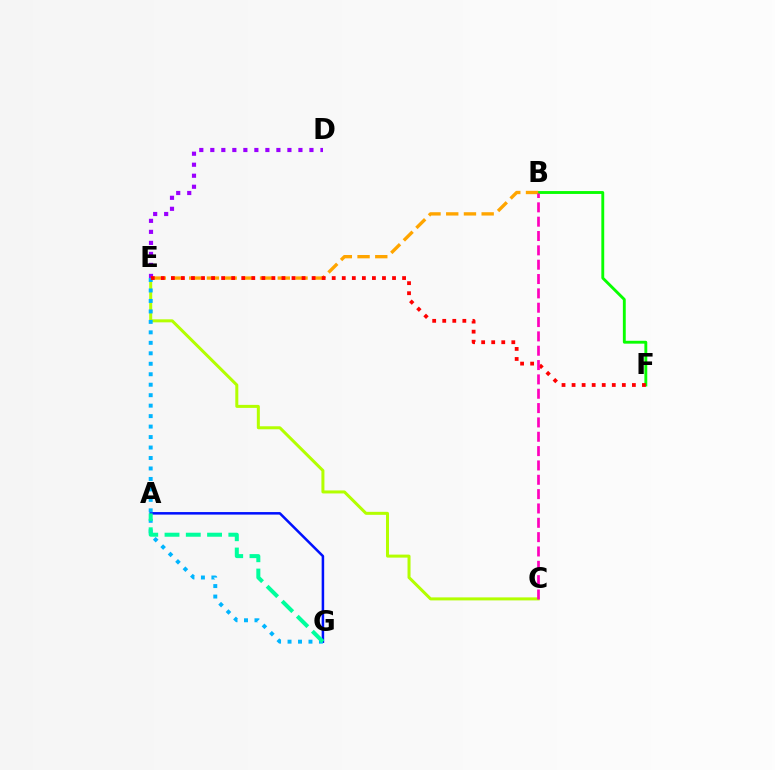{('B', 'F'): [{'color': '#08ff00', 'line_style': 'solid', 'thickness': 2.07}], ('C', 'E'): [{'color': '#b3ff00', 'line_style': 'solid', 'thickness': 2.17}], ('D', 'E'): [{'color': '#9b00ff', 'line_style': 'dotted', 'thickness': 2.99}], ('A', 'G'): [{'color': '#0010ff', 'line_style': 'solid', 'thickness': 1.82}, {'color': '#00ff9d', 'line_style': 'dashed', 'thickness': 2.89}], ('E', 'G'): [{'color': '#00b5ff', 'line_style': 'dotted', 'thickness': 2.84}], ('B', 'E'): [{'color': '#ffa500', 'line_style': 'dashed', 'thickness': 2.41}], ('E', 'F'): [{'color': '#ff0000', 'line_style': 'dotted', 'thickness': 2.73}], ('B', 'C'): [{'color': '#ff00bd', 'line_style': 'dashed', 'thickness': 1.95}]}